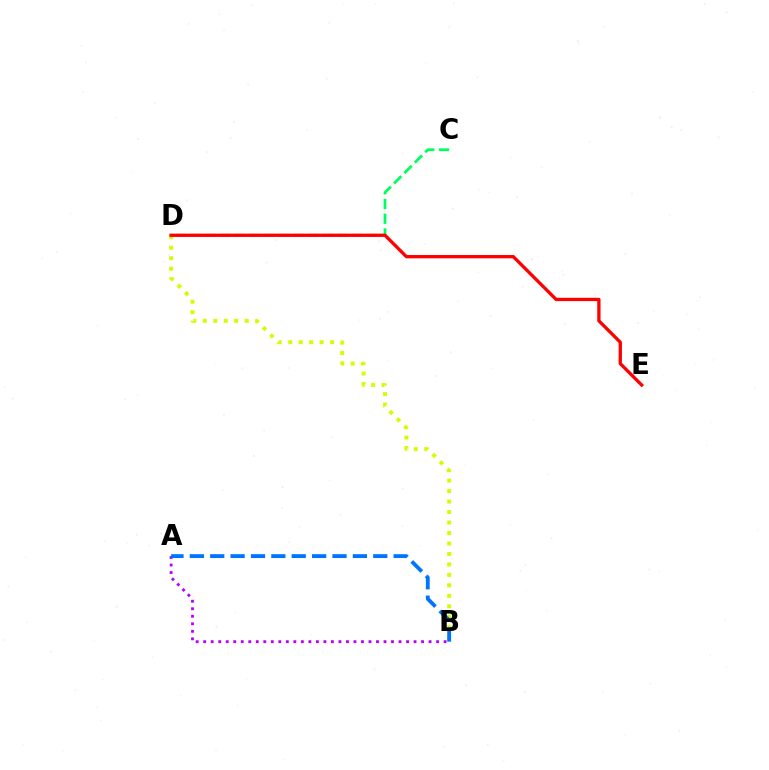{('C', 'D'): [{'color': '#00ff5c', 'line_style': 'dashed', 'thickness': 2.0}], ('B', 'D'): [{'color': '#d1ff00', 'line_style': 'dotted', 'thickness': 2.85}], ('A', 'B'): [{'color': '#b900ff', 'line_style': 'dotted', 'thickness': 2.04}, {'color': '#0074ff', 'line_style': 'dashed', 'thickness': 2.77}], ('D', 'E'): [{'color': '#ff0000', 'line_style': 'solid', 'thickness': 2.38}]}